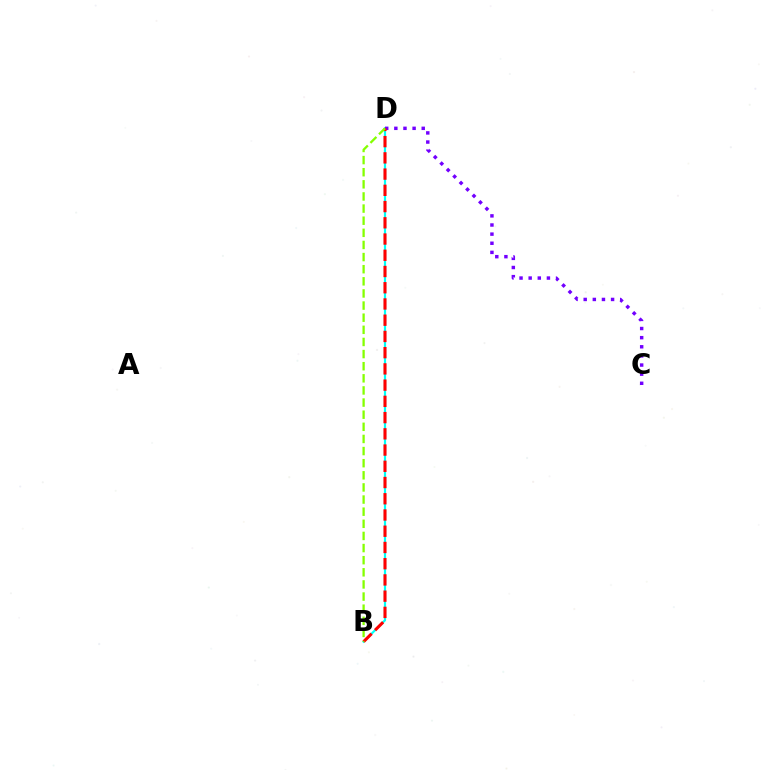{('B', 'D'): [{'color': '#00fff6', 'line_style': 'solid', 'thickness': 1.58}, {'color': '#ff0000', 'line_style': 'dashed', 'thickness': 2.21}, {'color': '#84ff00', 'line_style': 'dashed', 'thickness': 1.65}], ('C', 'D'): [{'color': '#7200ff', 'line_style': 'dotted', 'thickness': 2.48}]}